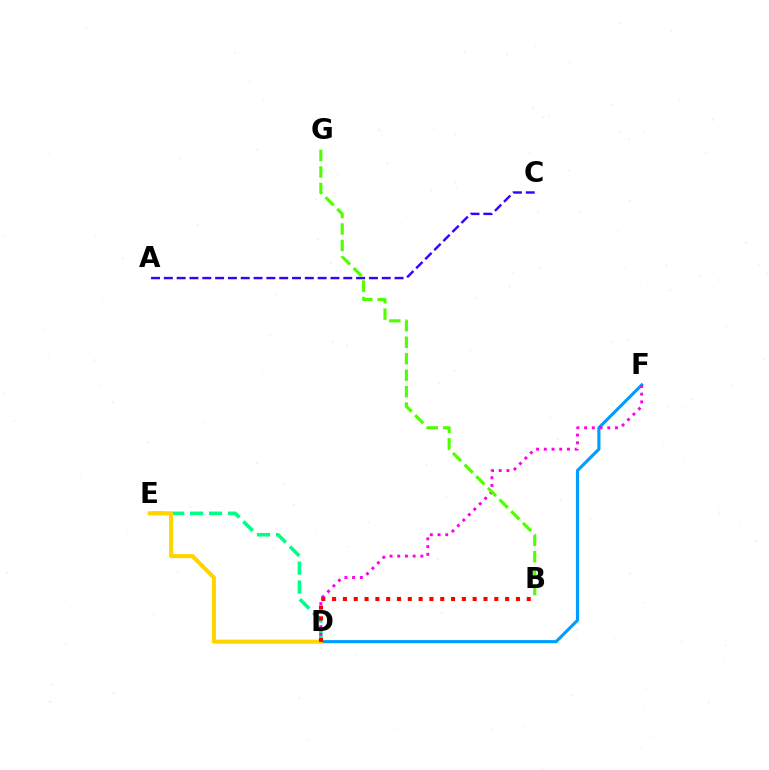{('D', 'E'): [{'color': '#00ff86', 'line_style': 'dashed', 'thickness': 2.57}, {'color': '#ffd500', 'line_style': 'solid', 'thickness': 2.93}], ('A', 'C'): [{'color': '#3700ff', 'line_style': 'dashed', 'thickness': 1.74}], ('D', 'F'): [{'color': '#009eff', 'line_style': 'solid', 'thickness': 2.26}, {'color': '#ff00ed', 'line_style': 'dotted', 'thickness': 2.1}], ('B', 'G'): [{'color': '#4fff00', 'line_style': 'dashed', 'thickness': 2.24}], ('B', 'D'): [{'color': '#ff0000', 'line_style': 'dotted', 'thickness': 2.94}]}